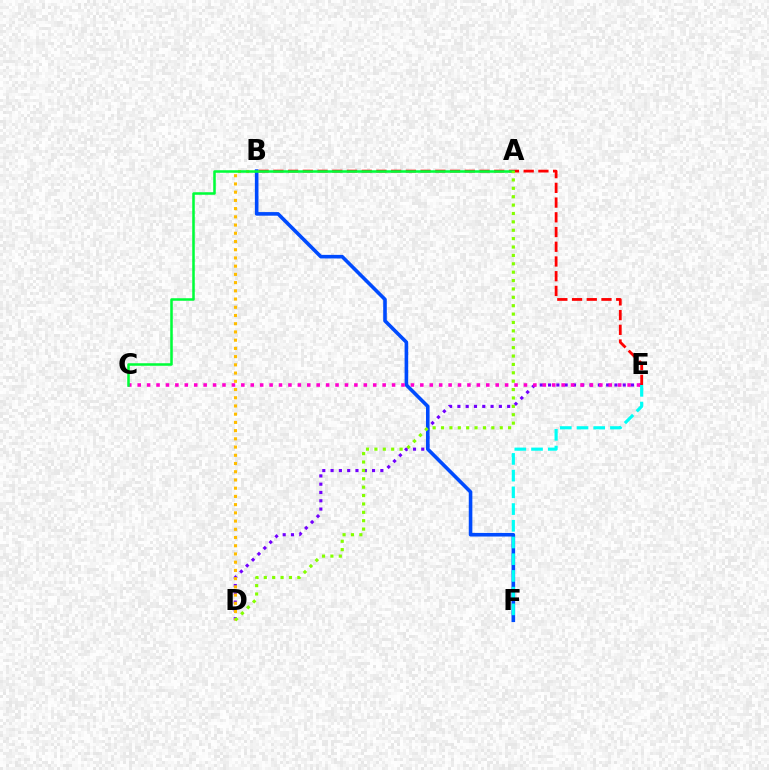{('D', 'E'): [{'color': '#7200ff', 'line_style': 'dotted', 'thickness': 2.25}], ('B', 'D'): [{'color': '#ffbd00', 'line_style': 'dotted', 'thickness': 2.23}], ('B', 'F'): [{'color': '#004bff', 'line_style': 'solid', 'thickness': 2.59}], ('C', 'E'): [{'color': '#ff00cf', 'line_style': 'dotted', 'thickness': 2.56}], ('B', 'E'): [{'color': '#ff0000', 'line_style': 'dashed', 'thickness': 2.0}], ('A', 'C'): [{'color': '#00ff39', 'line_style': 'solid', 'thickness': 1.83}], ('A', 'D'): [{'color': '#84ff00', 'line_style': 'dotted', 'thickness': 2.28}], ('E', 'F'): [{'color': '#00fff6', 'line_style': 'dashed', 'thickness': 2.27}]}